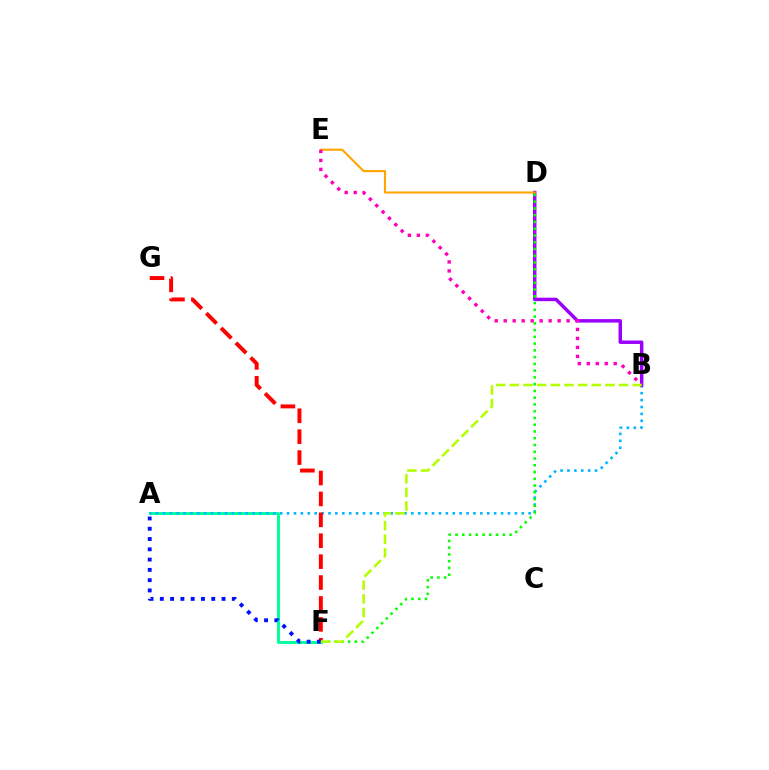{('A', 'F'): [{'color': '#00ff9d', 'line_style': 'solid', 'thickness': 2.11}, {'color': '#0010ff', 'line_style': 'dotted', 'thickness': 2.79}], ('A', 'B'): [{'color': '#00b5ff', 'line_style': 'dotted', 'thickness': 1.88}], ('B', 'D'): [{'color': '#9b00ff', 'line_style': 'solid', 'thickness': 2.5}], ('F', 'G'): [{'color': '#ff0000', 'line_style': 'dashed', 'thickness': 2.84}], ('D', 'E'): [{'color': '#ffa500', 'line_style': 'solid', 'thickness': 1.53}], ('B', 'E'): [{'color': '#ff00bd', 'line_style': 'dotted', 'thickness': 2.44}], ('D', 'F'): [{'color': '#08ff00', 'line_style': 'dotted', 'thickness': 1.84}], ('B', 'F'): [{'color': '#b3ff00', 'line_style': 'dashed', 'thickness': 1.86}]}